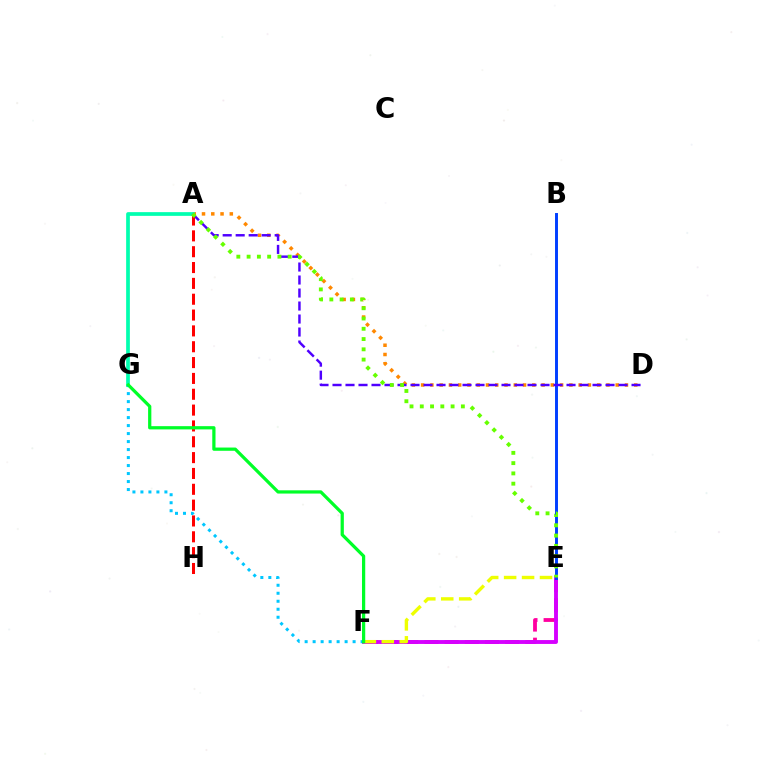{('E', 'F'): [{'color': '#ff00a0', 'line_style': 'dashed', 'thickness': 2.74}, {'color': '#d600ff', 'line_style': 'solid', 'thickness': 2.79}, {'color': '#eeff00', 'line_style': 'dashed', 'thickness': 2.44}], ('B', 'E'): [{'color': '#003fff', 'line_style': 'solid', 'thickness': 2.11}], ('A', 'D'): [{'color': '#ff8800', 'line_style': 'dotted', 'thickness': 2.52}, {'color': '#4f00ff', 'line_style': 'dashed', 'thickness': 1.77}], ('A', 'G'): [{'color': '#00ffaf', 'line_style': 'solid', 'thickness': 2.67}], ('F', 'G'): [{'color': '#00c7ff', 'line_style': 'dotted', 'thickness': 2.17}, {'color': '#00ff27', 'line_style': 'solid', 'thickness': 2.33}], ('A', 'H'): [{'color': '#ff0000', 'line_style': 'dashed', 'thickness': 2.15}], ('A', 'E'): [{'color': '#66ff00', 'line_style': 'dotted', 'thickness': 2.79}]}